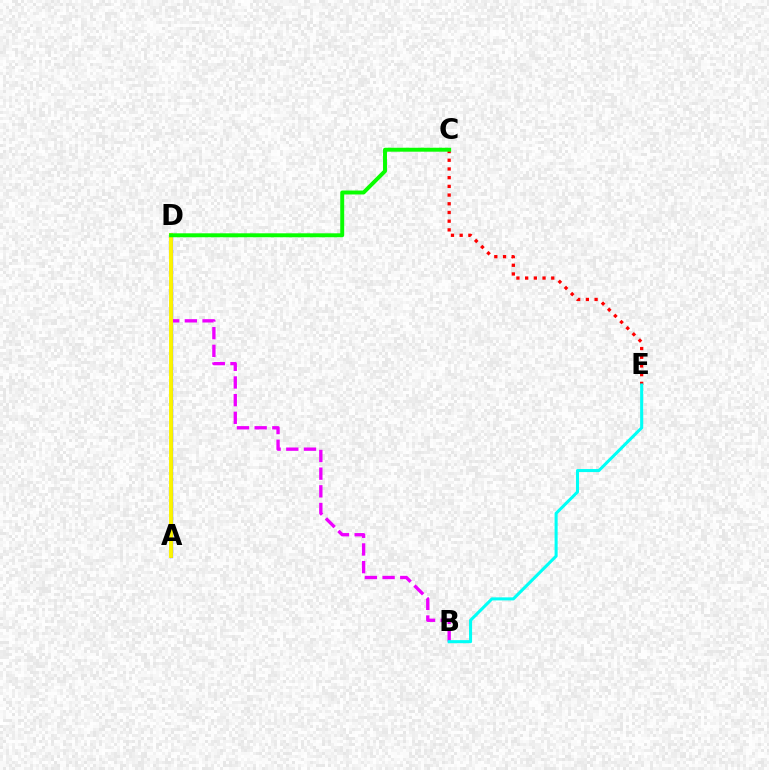{('A', 'D'): [{'color': '#0010ff', 'line_style': 'solid', 'thickness': 2.31}, {'color': '#fcf500', 'line_style': 'solid', 'thickness': 2.81}], ('B', 'D'): [{'color': '#ee00ff', 'line_style': 'dashed', 'thickness': 2.4}], ('C', 'E'): [{'color': '#ff0000', 'line_style': 'dotted', 'thickness': 2.36}], ('C', 'D'): [{'color': '#08ff00', 'line_style': 'solid', 'thickness': 2.84}], ('B', 'E'): [{'color': '#00fff6', 'line_style': 'solid', 'thickness': 2.2}]}